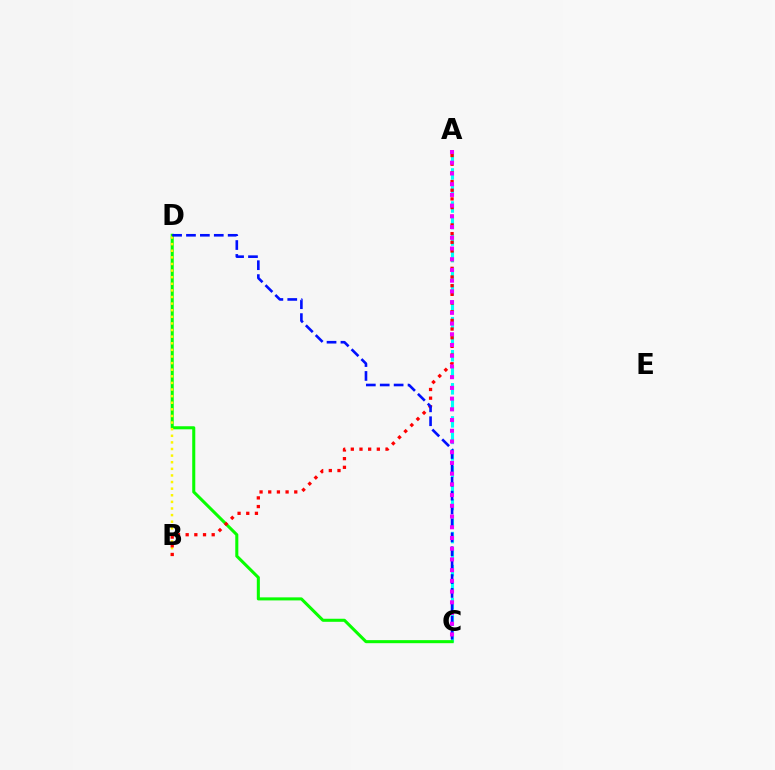{('A', 'C'): [{'color': '#00fff6', 'line_style': 'dashed', 'thickness': 2.25}, {'color': '#ee00ff', 'line_style': 'dotted', 'thickness': 2.91}], ('C', 'D'): [{'color': '#08ff00', 'line_style': 'solid', 'thickness': 2.2}, {'color': '#0010ff', 'line_style': 'dashed', 'thickness': 1.89}], ('B', 'D'): [{'color': '#fcf500', 'line_style': 'dotted', 'thickness': 1.8}], ('A', 'B'): [{'color': '#ff0000', 'line_style': 'dotted', 'thickness': 2.36}]}